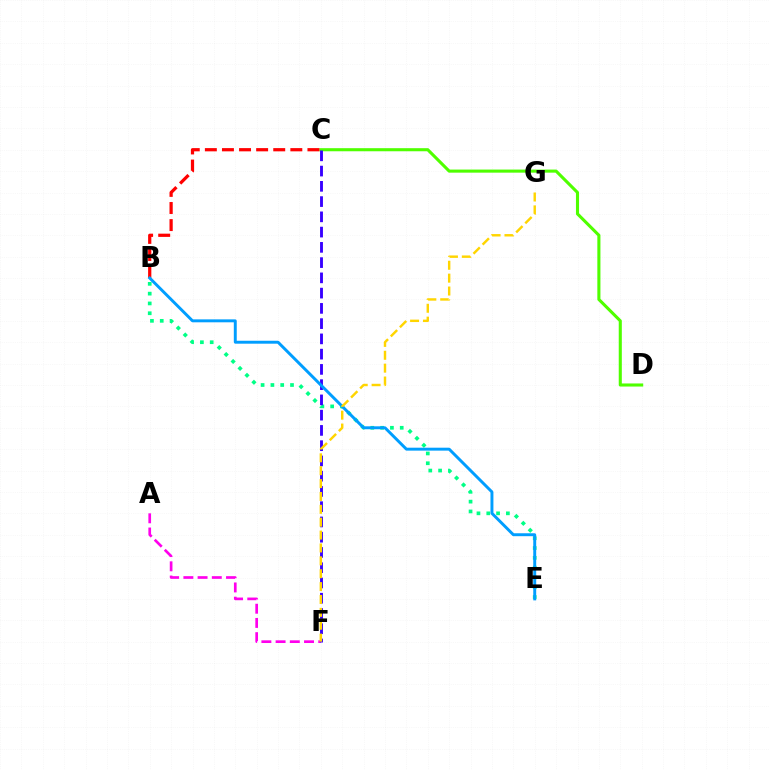{('A', 'F'): [{'color': '#ff00ed', 'line_style': 'dashed', 'thickness': 1.93}], ('B', 'E'): [{'color': '#00ff86', 'line_style': 'dotted', 'thickness': 2.66}, {'color': '#009eff', 'line_style': 'solid', 'thickness': 2.12}], ('C', 'D'): [{'color': '#4fff00', 'line_style': 'solid', 'thickness': 2.22}], ('B', 'C'): [{'color': '#ff0000', 'line_style': 'dashed', 'thickness': 2.32}], ('C', 'F'): [{'color': '#3700ff', 'line_style': 'dashed', 'thickness': 2.07}], ('F', 'G'): [{'color': '#ffd500', 'line_style': 'dashed', 'thickness': 1.75}]}